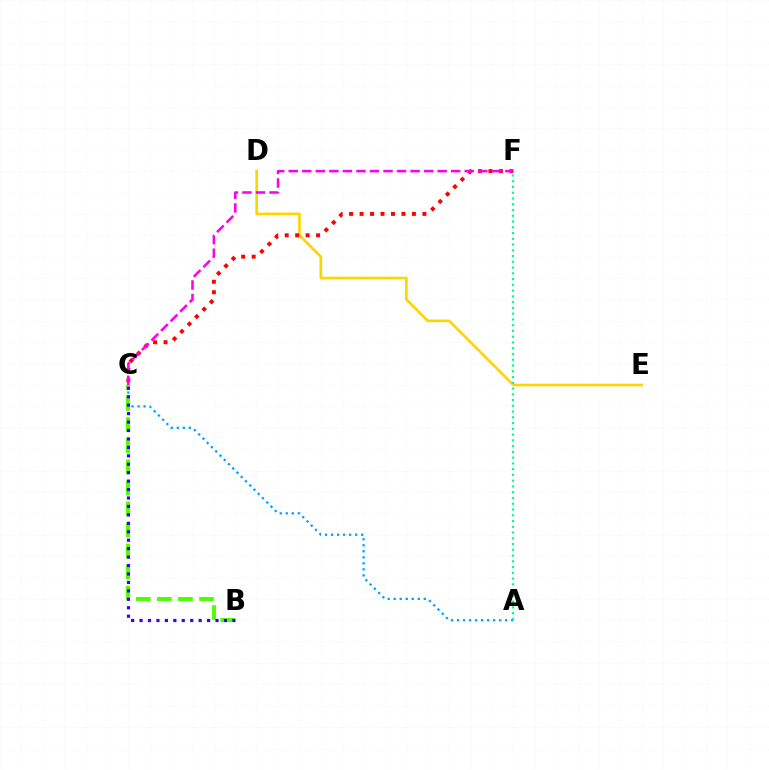{('D', 'E'): [{'color': '#ffd500', 'line_style': 'solid', 'thickness': 1.91}], ('A', 'C'): [{'color': '#009eff', 'line_style': 'dotted', 'thickness': 1.63}], ('B', 'C'): [{'color': '#4fff00', 'line_style': 'dashed', 'thickness': 2.86}, {'color': '#3700ff', 'line_style': 'dotted', 'thickness': 2.29}], ('A', 'F'): [{'color': '#00ff86', 'line_style': 'dotted', 'thickness': 1.56}], ('C', 'F'): [{'color': '#ff0000', 'line_style': 'dotted', 'thickness': 2.84}, {'color': '#ff00ed', 'line_style': 'dashed', 'thickness': 1.84}]}